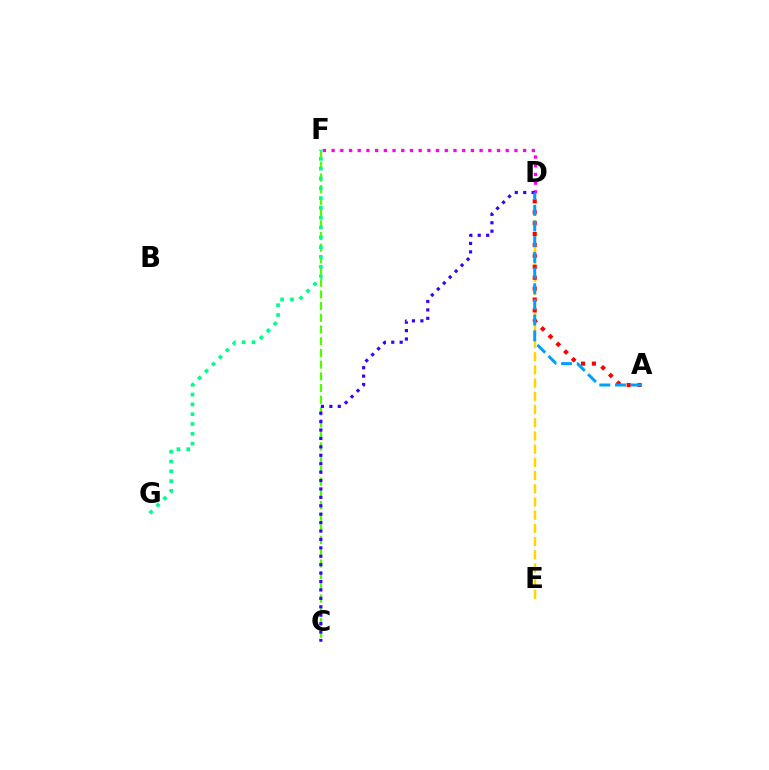{('C', 'F'): [{'color': '#4fff00', 'line_style': 'dashed', 'thickness': 1.59}], ('F', 'G'): [{'color': '#00ff86', 'line_style': 'dotted', 'thickness': 2.67}], ('D', 'E'): [{'color': '#ffd500', 'line_style': 'dashed', 'thickness': 1.79}], ('A', 'D'): [{'color': '#ff0000', 'line_style': 'dotted', 'thickness': 2.96}, {'color': '#009eff', 'line_style': 'dashed', 'thickness': 2.13}], ('D', 'F'): [{'color': '#ff00ed', 'line_style': 'dotted', 'thickness': 2.37}], ('C', 'D'): [{'color': '#3700ff', 'line_style': 'dotted', 'thickness': 2.29}]}